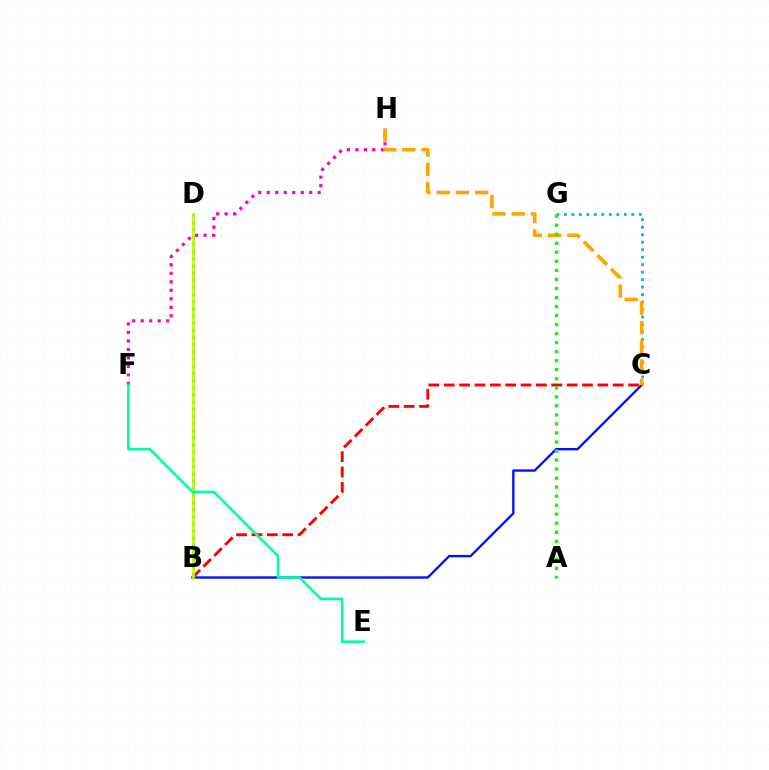{('F', 'H'): [{'color': '#ff00bd', 'line_style': 'dotted', 'thickness': 2.31}], ('B', 'C'): [{'color': '#0010ff', 'line_style': 'solid', 'thickness': 1.7}, {'color': '#ff0000', 'line_style': 'dashed', 'thickness': 2.09}], ('C', 'G'): [{'color': '#00b5ff', 'line_style': 'dotted', 'thickness': 2.03}], ('B', 'D'): [{'color': '#9b00ff', 'line_style': 'dotted', 'thickness': 1.95}, {'color': '#b3ff00', 'line_style': 'solid', 'thickness': 1.94}], ('E', 'F'): [{'color': '#00ff9d', 'line_style': 'solid', 'thickness': 1.87}], ('C', 'H'): [{'color': '#ffa500', 'line_style': 'dashed', 'thickness': 2.62}], ('A', 'G'): [{'color': '#08ff00', 'line_style': 'dotted', 'thickness': 2.45}]}